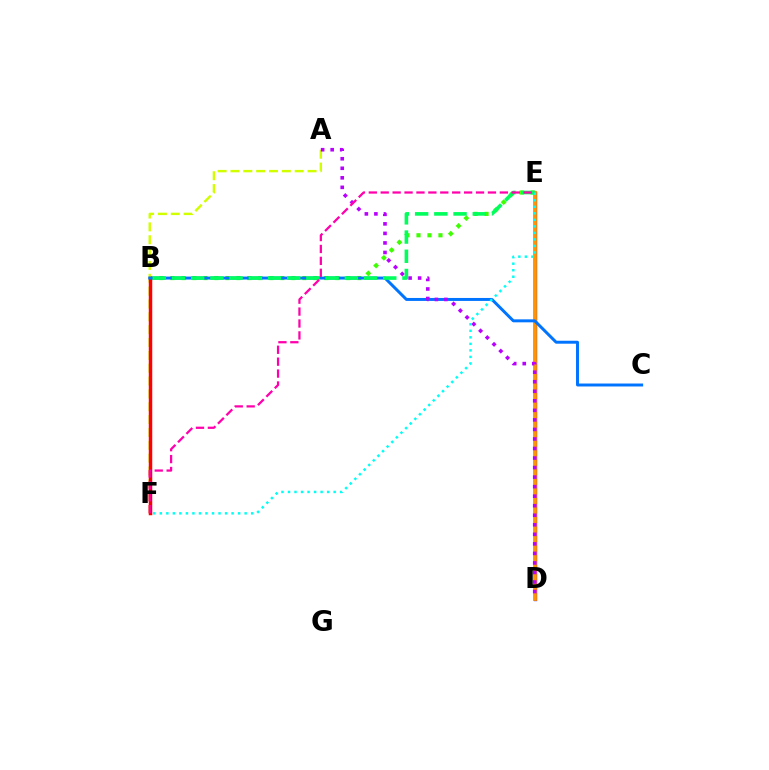{('B', 'E'): [{'color': '#3dff00', 'line_style': 'dotted', 'thickness': 2.99}, {'color': '#00ff5c', 'line_style': 'dashed', 'thickness': 2.61}], ('D', 'E'): [{'color': '#2500ff', 'line_style': 'solid', 'thickness': 2.39}, {'color': '#ff9400', 'line_style': 'solid', 'thickness': 2.75}], ('A', 'F'): [{'color': '#d1ff00', 'line_style': 'dashed', 'thickness': 1.75}], ('B', 'F'): [{'color': '#ff0000', 'line_style': 'solid', 'thickness': 2.5}], ('B', 'C'): [{'color': '#0074ff', 'line_style': 'solid', 'thickness': 2.13}], ('A', 'D'): [{'color': '#b900ff', 'line_style': 'dotted', 'thickness': 2.59}], ('E', 'F'): [{'color': '#ff00ac', 'line_style': 'dashed', 'thickness': 1.62}, {'color': '#00fff6', 'line_style': 'dotted', 'thickness': 1.77}]}